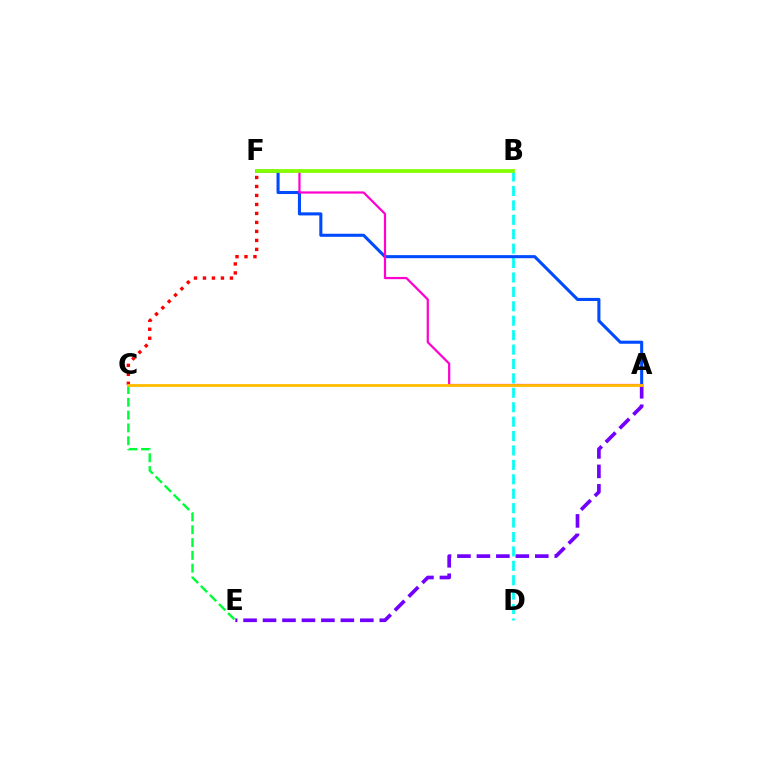{('B', 'D'): [{'color': '#00fff6', 'line_style': 'dashed', 'thickness': 1.96}], ('C', 'E'): [{'color': '#00ff39', 'line_style': 'dashed', 'thickness': 1.74}], ('A', 'F'): [{'color': '#004bff', 'line_style': 'solid', 'thickness': 2.21}, {'color': '#ff00cf', 'line_style': 'solid', 'thickness': 1.6}], ('C', 'F'): [{'color': '#ff0000', 'line_style': 'dotted', 'thickness': 2.44}], ('A', 'E'): [{'color': '#7200ff', 'line_style': 'dashed', 'thickness': 2.64}], ('B', 'F'): [{'color': '#84ff00', 'line_style': 'solid', 'thickness': 2.7}], ('A', 'C'): [{'color': '#ffbd00', 'line_style': 'solid', 'thickness': 2.03}]}